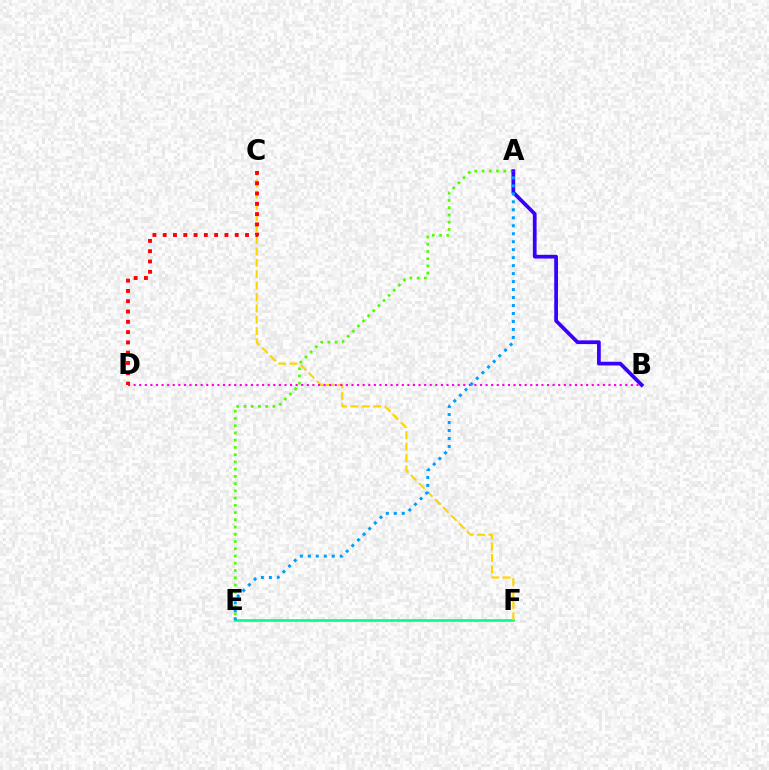{('E', 'F'): [{'color': '#00ff86', 'line_style': 'solid', 'thickness': 1.89}], ('C', 'F'): [{'color': '#ffd500', 'line_style': 'dashed', 'thickness': 1.55}], ('A', 'E'): [{'color': '#4fff00', 'line_style': 'dotted', 'thickness': 1.97}, {'color': '#009eff', 'line_style': 'dotted', 'thickness': 2.17}], ('A', 'B'): [{'color': '#3700ff', 'line_style': 'solid', 'thickness': 2.69}], ('B', 'D'): [{'color': '#ff00ed', 'line_style': 'dotted', 'thickness': 1.52}], ('C', 'D'): [{'color': '#ff0000', 'line_style': 'dotted', 'thickness': 2.8}]}